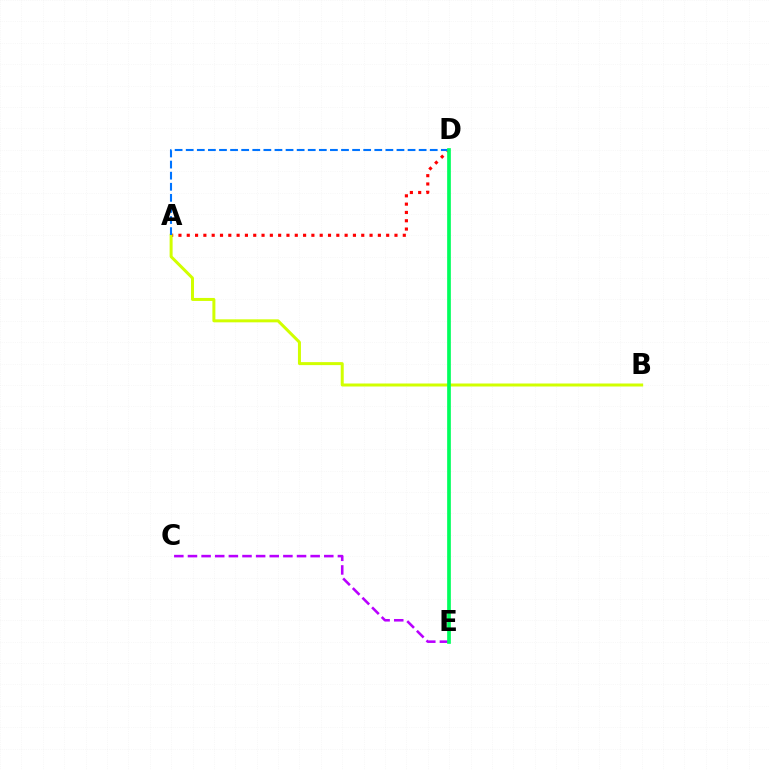{('C', 'E'): [{'color': '#b900ff', 'line_style': 'dashed', 'thickness': 1.85}], ('A', 'D'): [{'color': '#ff0000', 'line_style': 'dotted', 'thickness': 2.26}, {'color': '#0074ff', 'line_style': 'dashed', 'thickness': 1.51}], ('A', 'B'): [{'color': '#d1ff00', 'line_style': 'solid', 'thickness': 2.16}], ('D', 'E'): [{'color': '#00ff5c', 'line_style': 'solid', 'thickness': 2.66}]}